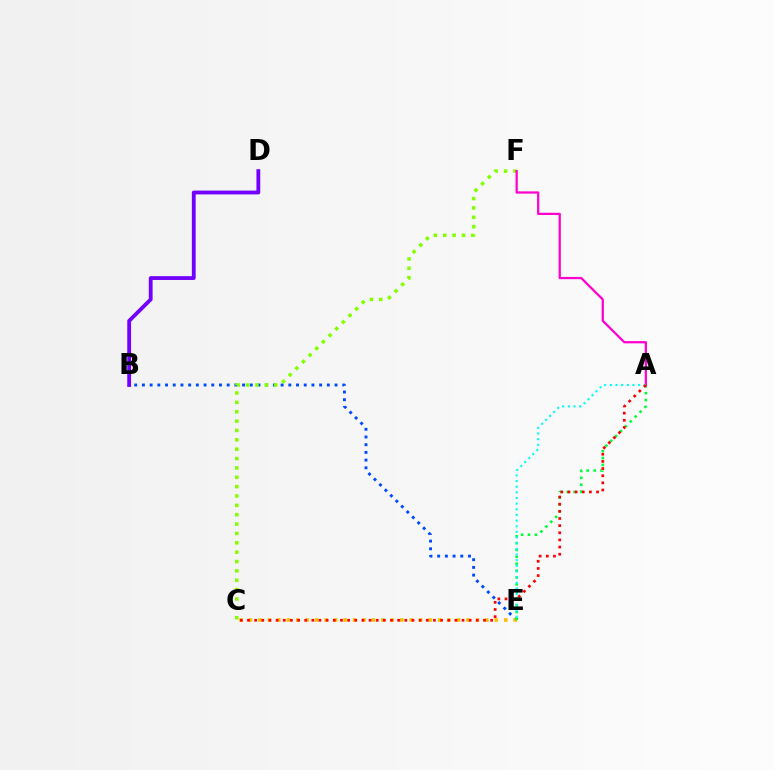{('B', 'E'): [{'color': '#004bff', 'line_style': 'dotted', 'thickness': 2.09}], ('C', 'E'): [{'color': '#ffbd00', 'line_style': 'dotted', 'thickness': 2.57}], ('C', 'F'): [{'color': '#84ff00', 'line_style': 'dotted', 'thickness': 2.54}], ('A', 'E'): [{'color': '#00ff39', 'line_style': 'dotted', 'thickness': 1.87}, {'color': '#00fff6', 'line_style': 'dotted', 'thickness': 1.54}], ('B', 'D'): [{'color': '#7200ff', 'line_style': 'solid', 'thickness': 2.74}], ('A', 'F'): [{'color': '#ff00cf', 'line_style': 'solid', 'thickness': 1.62}], ('A', 'C'): [{'color': '#ff0000', 'line_style': 'dotted', 'thickness': 1.94}]}